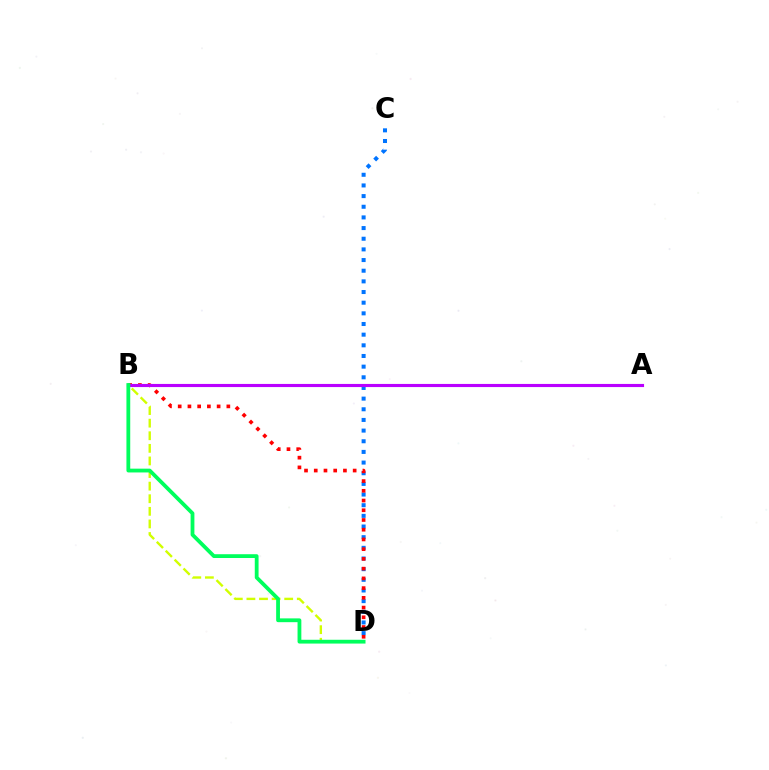{('B', 'D'): [{'color': '#d1ff00', 'line_style': 'dashed', 'thickness': 1.71}, {'color': '#ff0000', 'line_style': 'dotted', 'thickness': 2.64}, {'color': '#00ff5c', 'line_style': 'solid', 'thickness': 2.73}], ('C', 'D'): [{'color': '#0074ff', 'line_style': 'dotted', 'thickness': 2.9}], ('A', 'B'): [{'color': '#b900ff', 'line_style': 'solid', 'thickness': 2.26}]}